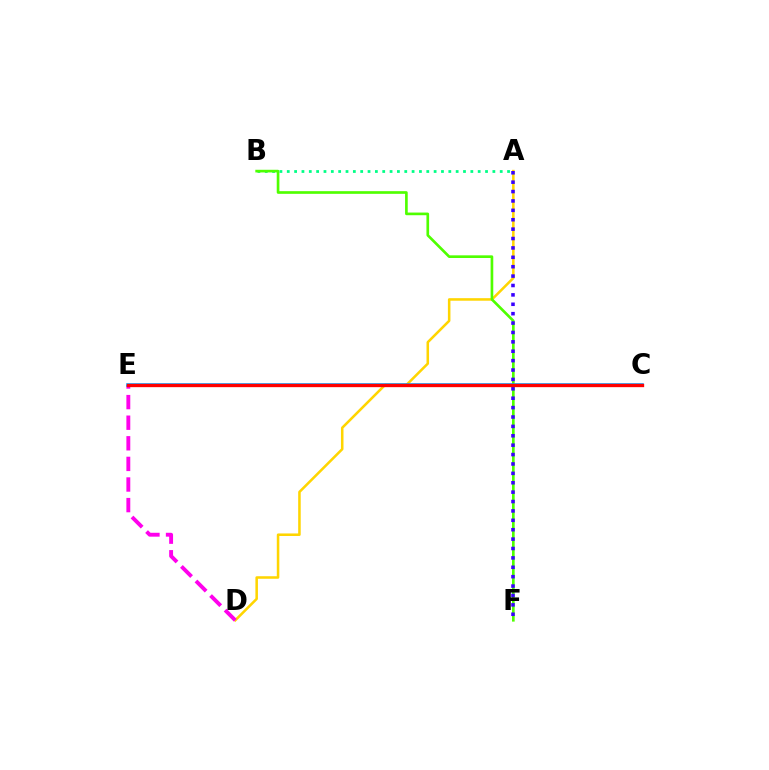{('A', 'B'): [{'color': '#00ff86', 'line_style': 'dotted', 'thickness': 2.0}], ('A', 'D'): [{'color': '#ffd500', 'line_style': 'solid', 'thickness': 1.83}], ('D', 'E'): [{'color': '#ff00ed', 'line_style': 'dashed', 'thickness': 2.8}], ('B', 'F'): [{'color': '#4fff00', 'line_style': 'solid', 'thickness': 1.92}], ('C', 'E'): [{'color': '#009eff', 'line_style': 'solid', 'thickness': 2.54}, {'color': '#ff0000', 'line_style': 'solid', 'thickness': 2.4}], ('A', 'F'): [{'color': '#3700ff', 'line_style': 'dotted', 'thickness': 2.55}]}